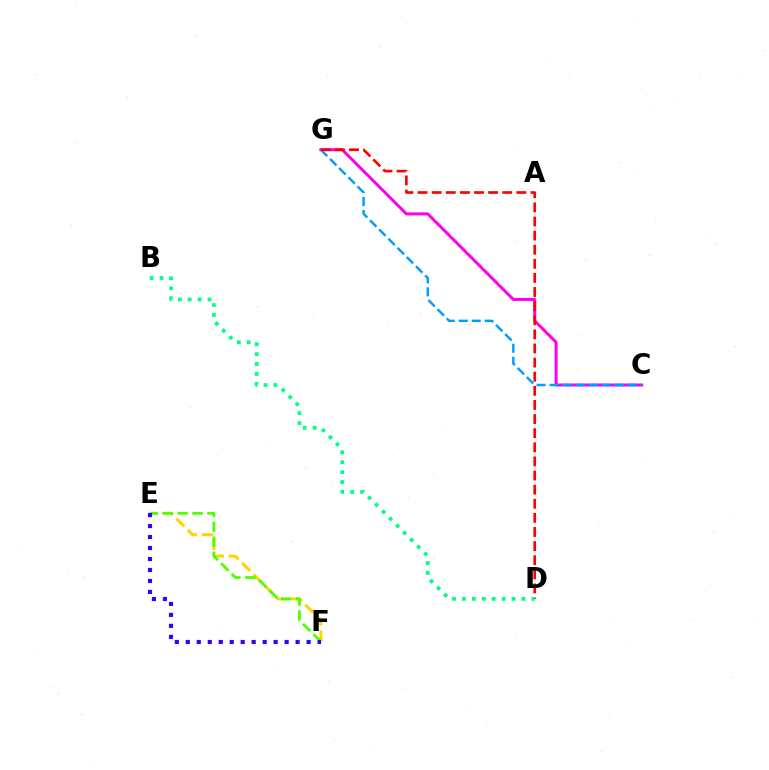{('C', 'G'): [{'color': '#ff00ed', 'line_style': 'solid', 'thickness': 2.16}, {'color': '#009eff', 'line_style': 'dashed', 'thickness': 1.76}], ('E', 'F'): [{'color': '#ffd500', 'line_style': 'dashed', 'thickness': 2.19}, {'color': '#4fff00', 'line_style': 'dashed', 'thickness': 2.03}, {'color': '#3700ff', 'line_style': 'dotted', 'thickness': 2.98}], ('D', 'G'): [{'color': '#ff0000', 'line_style': 'dashed', 'thickness': 1.92}], ('B', 'D'): [{'color': '#00ff86', 'line_style': 'dotted', 'thickness': 2.69}]}